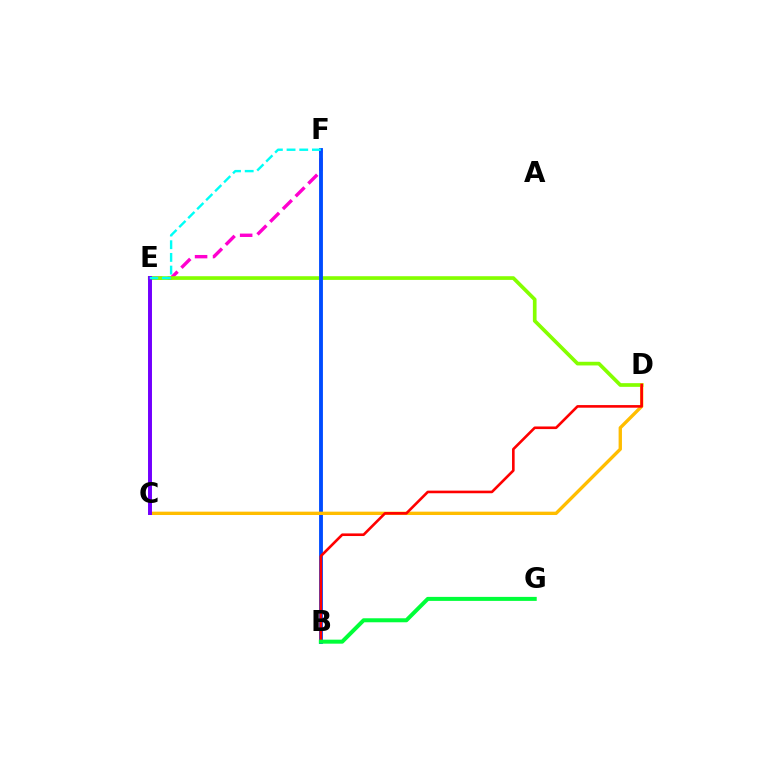{('E', 'F'): [{'color': '#ff00cf', 'line_style': 'dashed', 'thickness': 2.44}, {'color': '#00fff6', 'line_style': 'dashed', 'thickness': 1.72}], ('D', 'E'): [{'color': '#84ff00', 'line_style': 'solid', 'thickness': 2.65}], ('B', 'F'): [{'color': '#004bff', 'line_style': 'solid', 'thickness': 2.77}], ('C', 'D'): [{'color': '#ffbd00', 'line_style': 'solid', 'thickness': 2.41}], ('C', 'E'): [{'color': '#7200ff', 'line_style': 'solid', 'thickness': 2.84}], ('B', 'D'): [{'color': '#ff0000', 'line_style': 'solid', 'thickness': 1.88}], ('B', 'G'): [{'color': '#00ff39', 'line_style': 'solid', 'thickness': 2.88}]}